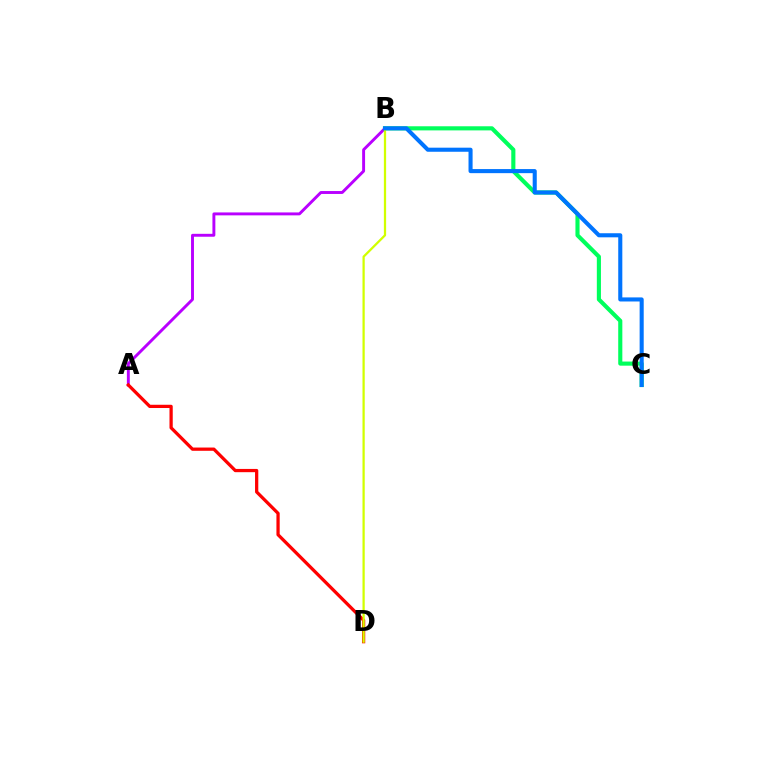{('A', 'B'): [{'color': '#b900ff', 'line_style': 'solid', 'thickness': 2.1}], ('B', 'C'): [{'color': '#00ff5c', 'line_style': 'solid', 'thickness': 2.97}, {'color': '#0074ff', 'line_style': 'solid', 'thickness': 2.94}], ('A', 'D'): [{'color': '#ff0000', 'line_style': 'solid', 'thickness': 2.34}], ('B', 'D'): [{'color': '#d1ff00', 'line_style': 'solid', 'thickness': 1.62}]}